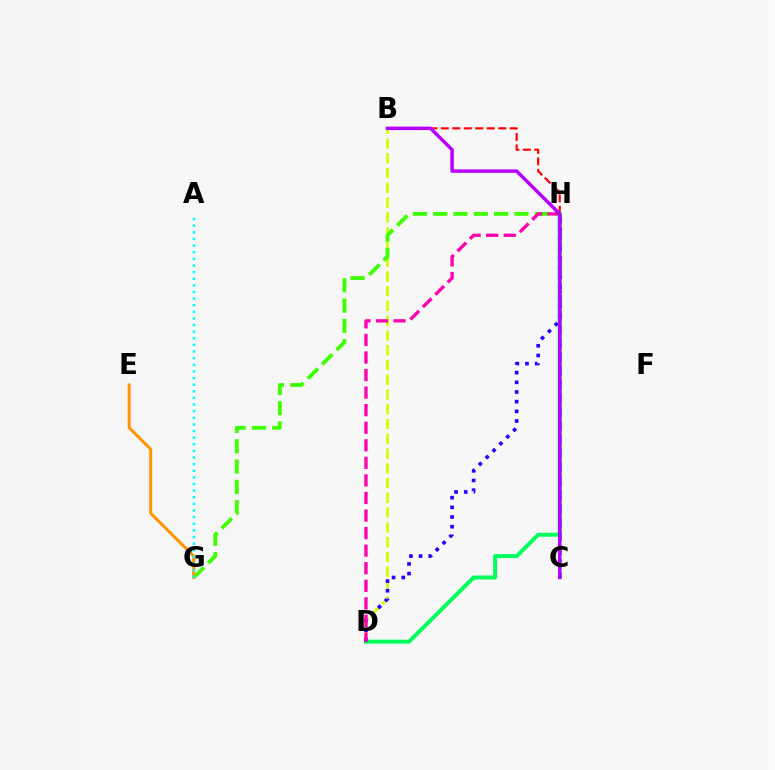{('B', 'H'): [{'color': '#ff0000', 'line_style': 'dashed', 'thickness': 1.56}], ('D', 'H'): [{'color': '#00ff5c', 'line_style': 'solid', 'thickness': 2.86}, {'color': '#2500ff', 'line_style': 'dotted', 'thickness': 2.63}, {'color': '#ff00ac', 'line_style': 'dashed', 'thickness': 2.39}], ('B', 'D'): [{'color': '#d1ff00', 'line_style': 'dashed', 'thickness': 2.01}], ('C', 'H'): [{'color': '#0074ff', 'line_style': 'dashed', 'thickness': 1.87}], ('G', 'H'): [{'color': '#3dff00', 'line_style': 'dashed', 'thickness': 2.76}], ('E', 'G'): [{'color': '#ff9400', 'line_style': 'solid', 'thickness': 2.16}], ('A', 'G'): [{'color': '#00fff6', 'line_style': 'dotted', 'thickness': 1.8}], ('B', 'C'): [{'color': '#b900ff', 'line_style': 'solid', 'thickness': 2.5}]}